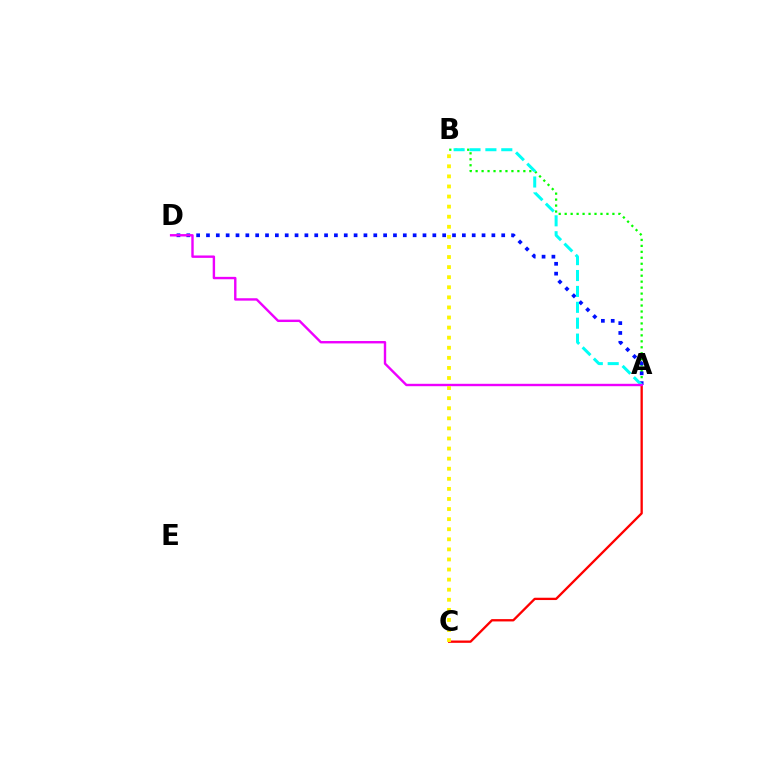{('A', 'B'): [{'color': '#08ff00', 'line_style': 'dotted', 'thickness': 1.62}, {'color': '#00fff6', 'line_style': 'dashed', 'thickness': 2.16}], ('A', 'C'): [{'color': '#ff0000', 'line_style': 'solid', 'thickness': 1.67}], ('A', 'D'): [{'color': '#0010ff', 'line_style': 'dotted', 'thickness': 2.67}, {'color': '#ee00ff', 'line_style': 'solid', 'thickness': 1.73}], ('B', 'C'): [{'color': '#fcf500', 'line_style': 'dotted', 'thickness': 2.74}]}